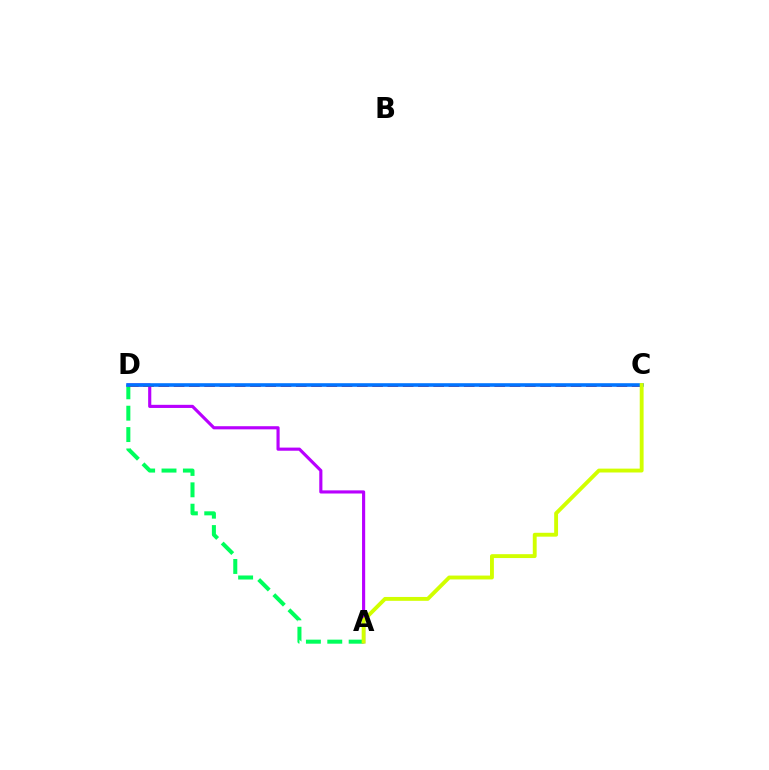{('A', 'D'): [{'color': '#00ff5c', 'line_style': 'dashed', 'thickness': 2.9}, {'color': '#b900ff', 'line_style': 'solid', 'thickness': 2.26}], ('C', 'D'): [{'color': '#ff0000', 'line_style': 'dashed', 'thickness': 2.07}, {'color': '#0074ff', 'line_style': 'solid', 'thickness': 2.58}], ('A', 'C'): [{'color': '#d1ff00', 'line_style': 'solid', 'thickness': 2.79}]}